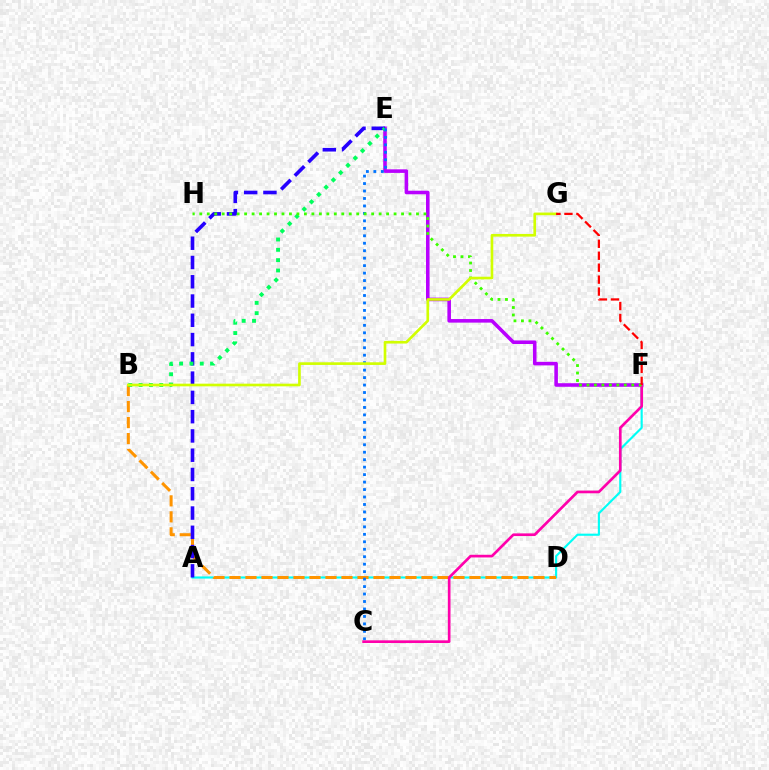{('A', 'F'): [{'color': '#00fff6', 'line_style': 'solid', 'thickness': 1.54}], ('B', 'D'): [{'color': '#ff9400', 'line_style': 'dashed', 'thickness': 2.17}], ('E', 'F'): [{'color': '#b900ff', 'line_style': 'solid', 'thickness': 2.57}], ('A', 'E'): [{'color': '#2500ff', 'line_style': 'dashed', 'thickness': 2.62}], ('B', 'E'): [{'color': '#00ff5c', 'line_style': 'dotted', 'thickness': 2.8}], ('C', 'E'): [{'color': '#0074ff', 'line_style': 'dotted', 'thickness': 2.03}], ('C', 'F'): [{'color': '#ff00ac', 'line_style': 'solid', 'thickness': 1.92}], ('F', 'H'): [{'color': '#3dff00', 'line_style': 'dotted', 'thickness': 2.03}], ('B', 'G'): [{'color': '#d1ff00', 'line_style': 'solid', 'thickness': 1.92}], ('F', 'G'): [{'color': '#ff0000', 'line_style': 'dashed', 'thickness': 1.62}]}